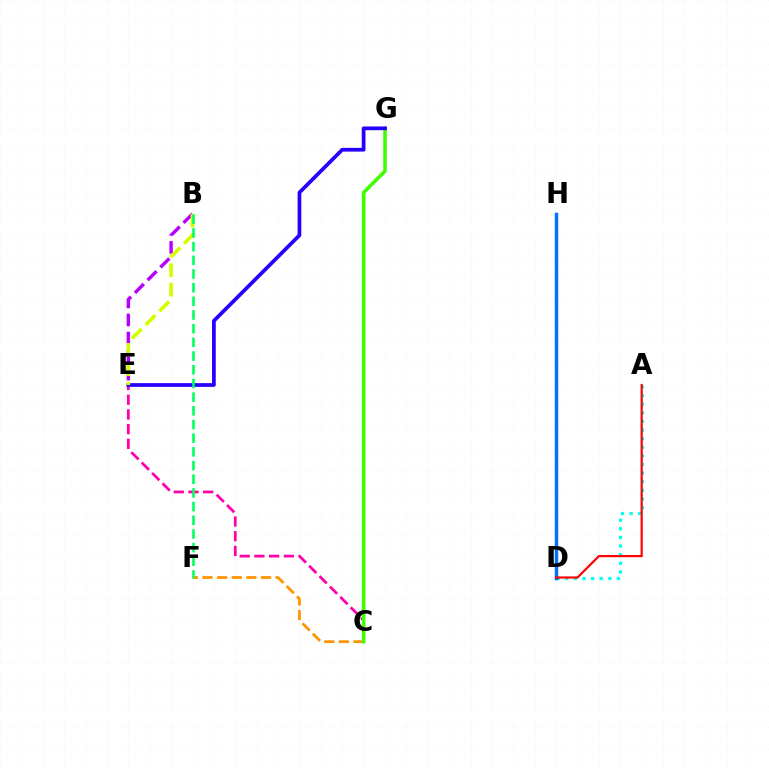{('A', 'D'): [{'color': '#00fff6', 'line_style': 'dotted', 'thickness': 2.34}, {'color': '#ff0000', 'line_style': 'solid', 'thickness': 1.57}], ('B', 'E'): [{'color': '#b900ff', 'line_style': 'dashed', 'thickness': 2.45}, {'color': '#d1ff00', 'line_style': 'dashed', 'thickness': 2.64}], ('C', 'F'): [{'color': '#ff9400', 'line_style': 'dashed', 'thickness': 1.99}], ('C', 'E'): [{'color': '#ff00ac', 'line_style': 'dashed', 'thickness': 2.0}], ('C', 'G'): [{'color': '#3dff00', 'line_style': 'solid', 'thickness': 2.57}], ('E', 'G'): [{'color': '#2500ff', 'line_style': 'solid', 'thickness': 2.68}], ('D', 'H'): [{'color': '#0074ff', 'line_style': 'solid', 'thickness': 2.49}], ('B', 'F'): [{'color': '#00ff5c', 'line_style': 'dashed', 'thickness': 1.86}]}